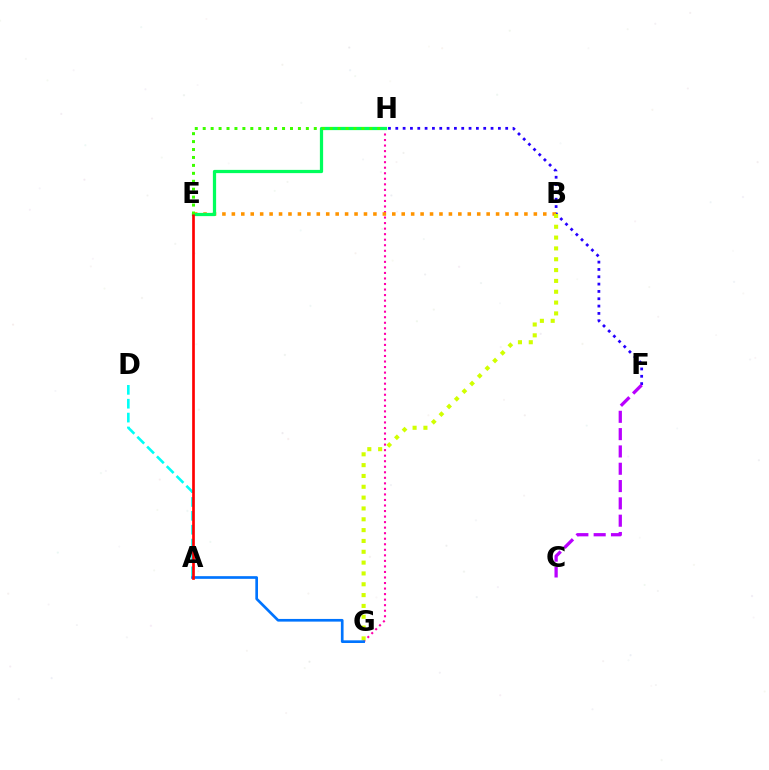{('A', 'D'): [{'color': '#00fff6', 'line_style': 'dashed', 'thickness': 1.88}], ('F', 'H'): [{'color': '#2500ff', 'line_style': 'dotted', 'thickness': 1.99}], ('G', 'H'): [{'color': '#ff00ac', 'line_style': 'dotted', 'thickness': 1.5}], ('B', 'E'): [{'color': '#ff9400', 'line_style': 'dotted', 'thickness': 2.56}], ('C', 'F'): [{'color': '#b900ff', 'line_style': 'dashed', 'thickness': 2.35}], ('E', 'H'): [{'color': '#00ff5c', 'line_style': 'solid', 'thickness': 2.33}, {'color': '#3dff00', 'line_style': 'dotted', 'thickness': 2.16}], ('B', 'G'): [{'color': '#d1ff00', 'line_style': 'dotted', 'thickness': 2.94}], ('A', 'G'): [{'color': '#0074ff', 'line_style': 'solid', 'thickness': 1.93}], ('A', 'E'): [{'color': '#ff0000', 'line_style': 'solid', 'thickness': 1.93}]}